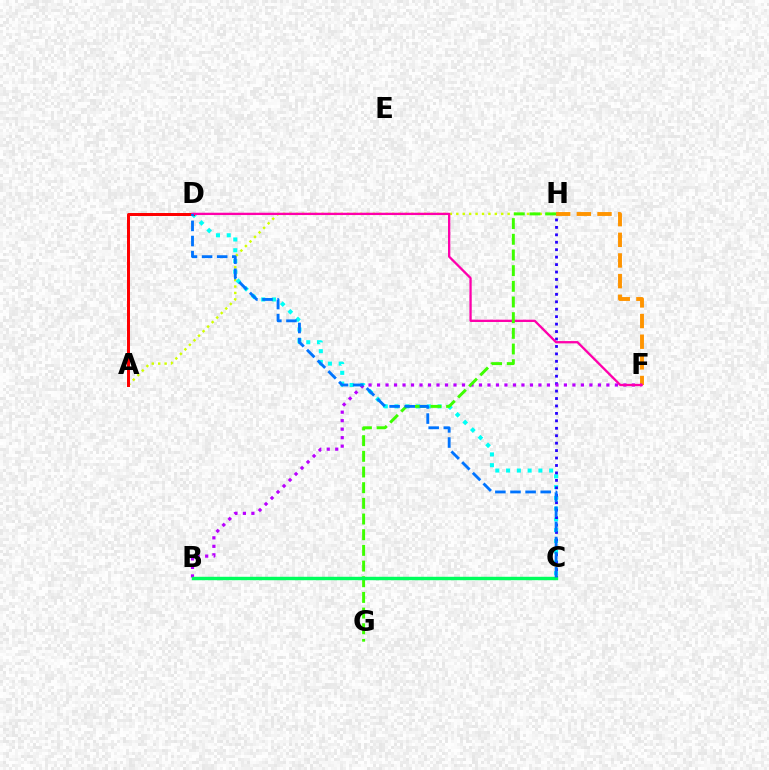{('A', 'H'): [{'color': '#d1ff00', 'line_style': 'dotted', 'thickness': 1.74}], ('C', 'D'): [{'color': '#00fff6', 'line_style': 'dotted', 'thickness': 2.92}, {'color': '#0074ff', 'line_style': 'dashed', 'thickness': 2.05}], ('F', 'H'): [{'color': '#ff9400', 'line_style': 'dashed', 'thickness': 2.81}], ('A', 'D'): [{'color': '#ff0000', 'line_style': 'solid', 'thickness': 2.14}], ('C', 'H'): [{'color': '#2500ff', 'line_style': 'dotted', 'thickness': 2.02}], ('B', 'F'): [{'color': '#b900ff', 'line_style': 'dotted', 'thickness': 2.31}], ('D', 'F'): [{'color': '#ff00ac', 'line_style': 'solid', 'thickness': 1.66}], ('G', 'H'): [{'color': '#3dff00', 'line_style': 'dashed', 'thickness': 2.13}], ('B', 'C'): [{'color': '#00ff5c', 'line_style': 'solid', 'thickness': 2.47}]}